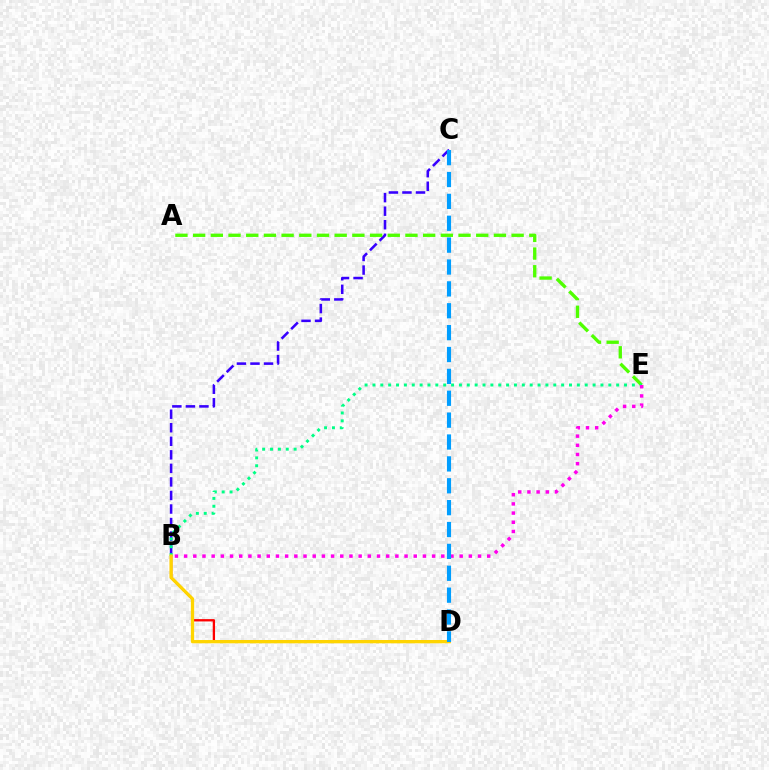{('B', 'C'): [{'color': '#3700ff', 'line_style': 'dashed', 'thickness': 1.84}], ('B', 'D'): [{'color': '#ff0000', 'line_style': 'solid', 'thickness': 1.67}, {'color': '#ffd500', 'line_style': 'solid', 'thickness': 2.35}], ('A', 'E'): [{'color': '#4fff00', 'line_style': 'dashed', 'thickness': 2.4}], ('B', 'E'): [{'color': '#00ff86', 'line_style': 'dotted', 'thickness': 2.14}, {'color': '#ff00ed', 'line_style': 'dotted', 'thickness': 2.5}], ('C', 'D'): [{'color': '#009eff', 'line_style': 'dashed', 'thickness': 2.97}]}